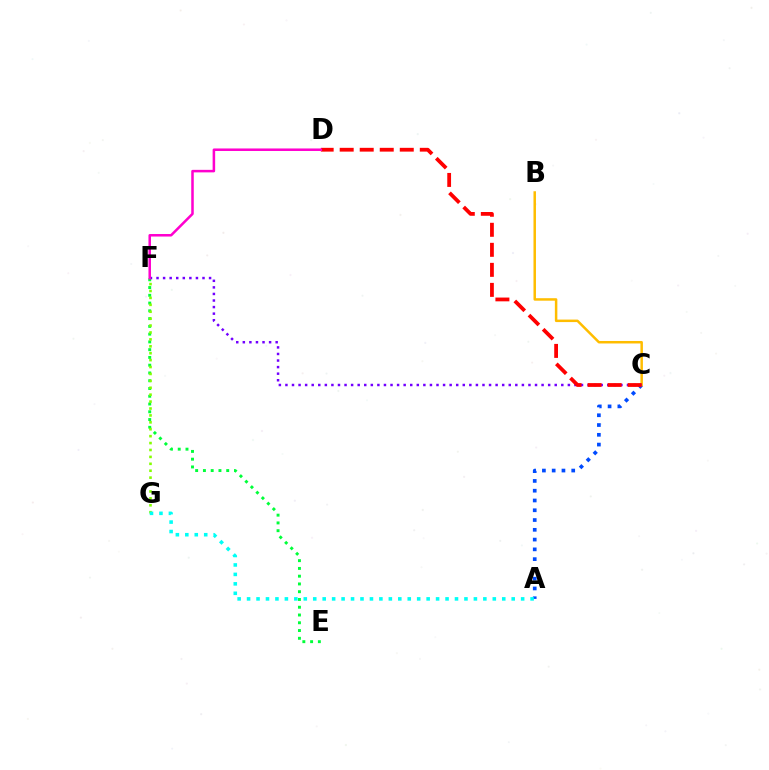{('E', 'F'): [{'color': '#00ff39', 'line_style': 'dotted', 'thickness': 2.11}], ('A', 'C'): [{'color': '#004bff', 'line_style': 'dotted', 'thickness': 2.66}], ('B', 'C'): [{'color': '#ffbd00', 'line_style': 'solid', 'thickness': 1.79}], ('F', 'G'): [{'color': '#84ff00', 'line_style': 'dotted', 'thickness': 1.88}], ('A', 'G'): [{'color': '#00fff6', 'line_style': 'dotted', 'thickness': 2.57}], ('C', 'F'): [{'color': '#7200ff', 'line_style': 'dotted', 'thickness': 1.78}], ('C', 'D'): [{'color': '#ff0000', 'line_style': 'dashed', 'thickness': 2.72}], ('D', 'F'): [{'color': '#ff00cf', 'line_style': 'solid', 'thickness': 1.82}]}